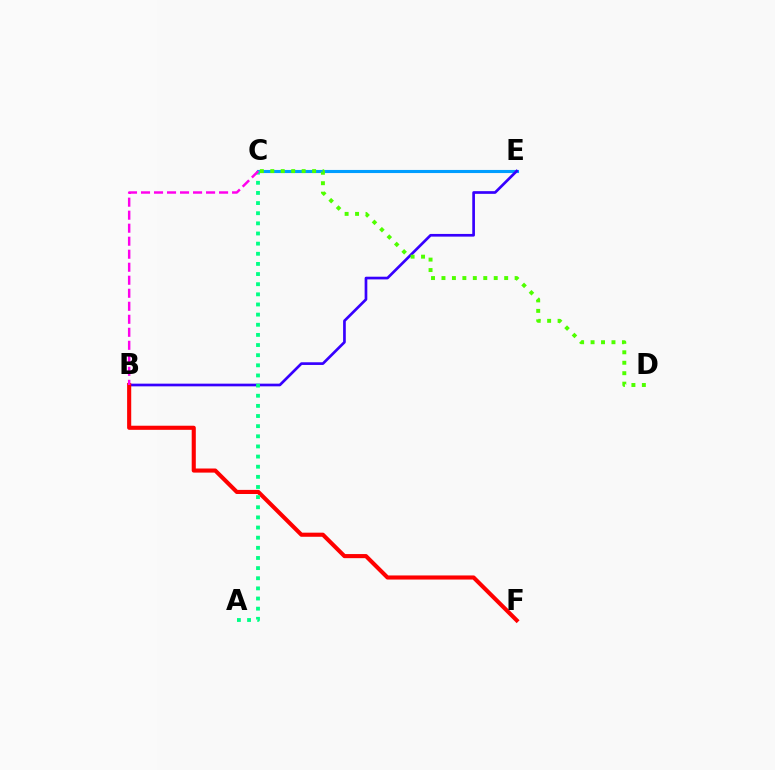{('C', 'E'): [{'color': '#ffd500', 'line_style': 'dashed', 'thickness': 1.94}, {'color': '#009eff', 'line_style': 'solid', 'thickness': 2.23}], ('B', 'E'): [{'color': '#3700ff', 'line_style': 'solid', 'thickness': 1.93}], ('C', 'D'): [{'color': '#4fff00', 'line_style': 'dotted', 'thickness': 2.84}], ('B', 'F'): [{'color': '#ff0000', 'line_style': 'solid', 'thickness': 2.95}], ('A', 'C'): [{'color': '#00ff86', 'line_style': 'dotted', 'thickness': 2.75}], ('B', 'C'): [{'color': '#ff00ed', 'line_style': 'dashed', 'thickness': 1.77}]}